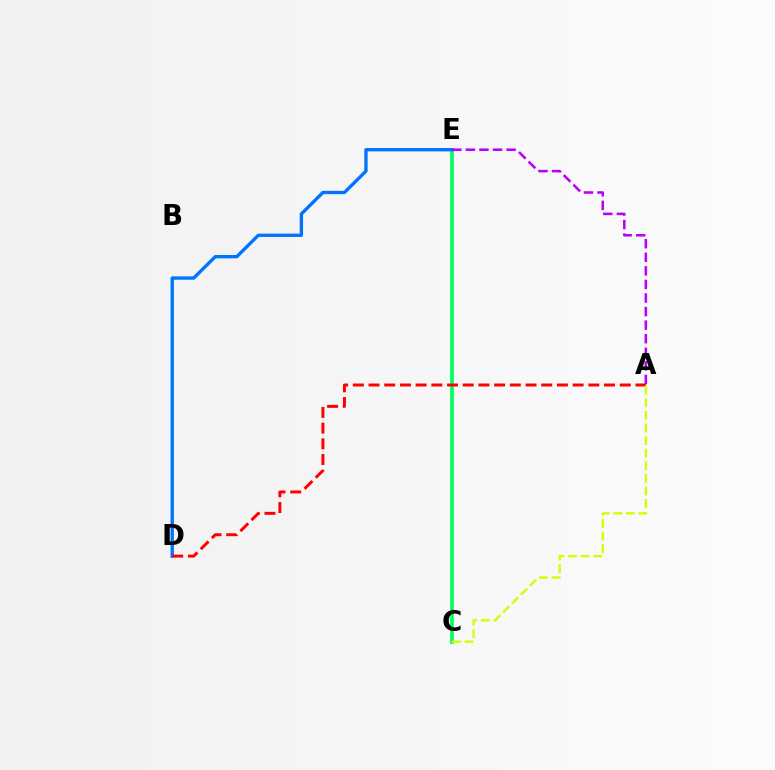{('C', 'E'): [{'color': '#00ff5c', 'line_style': 'solid', 'thickness': 2.64}], ('D', 'E'): [{'color': '#0074ff', 'line_style': 'solid', 'thickness': 2.41}], ('A', 'E'): [{'color': '#b900ff', 'line_style': 'dashed', 'thickness': 1.84}], ('A', 'D'): [{'color': '#ff0000', 'line_style': 'dashed', 'thickness': 2.13}], ('A', 'C'): [{'color': '#d1ff00', 'line_style': 'dashed', 'thickness': 1.71}]}